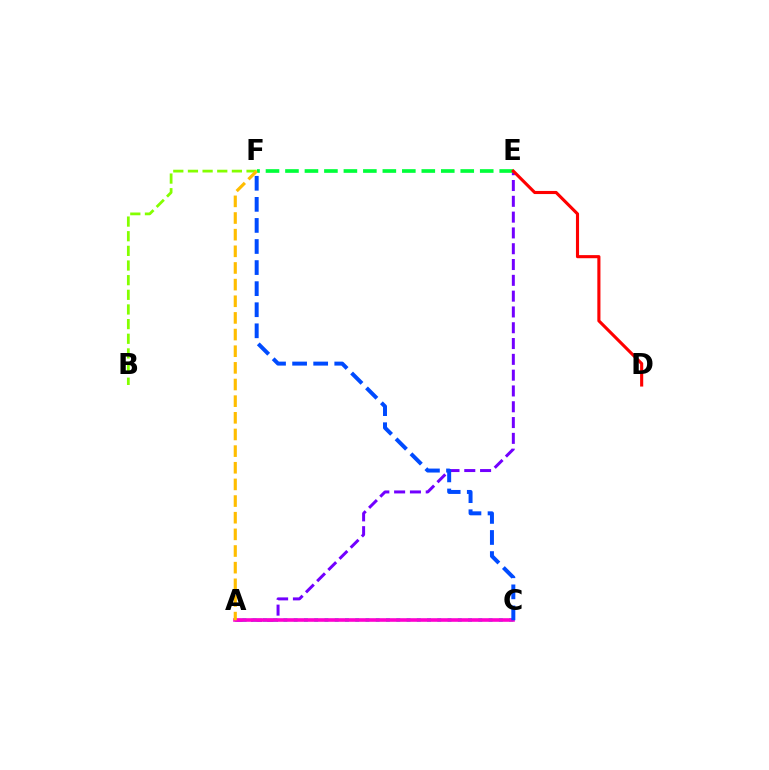{('B', 'F'): [{'color': '#84ff00', 'line_style': 'dashed', 'thickness': 1.99}], ('A', 'E'): [{'color': '#7200ff', 'line_style': 'dashed', 'thickness': 2.15}], ('E', 'F'): [{'color': '#00ff39', 'line_style': 'dashed', 'thickness': 2.65}], ('A', 'C'): [{'color': '#00fff6', 'line_style': 'dotted', 'thickness': 2.79}, {'color': '#ff00cf', 'line_style': 'solid', 'thickness': 2.6}], ('C', 'F'): [{'color': '#004bff', 'line_style': 'dashed', 'thickness': 2.86}], ('A', 'F'): [{'color': '#ffbd00', 'line_style': 'dashed', 'thickness': 2.26}], ('D', 'E'): [{'color': '#ff0000', 'line_style': 'solid', 'thickness': 2.24}]}